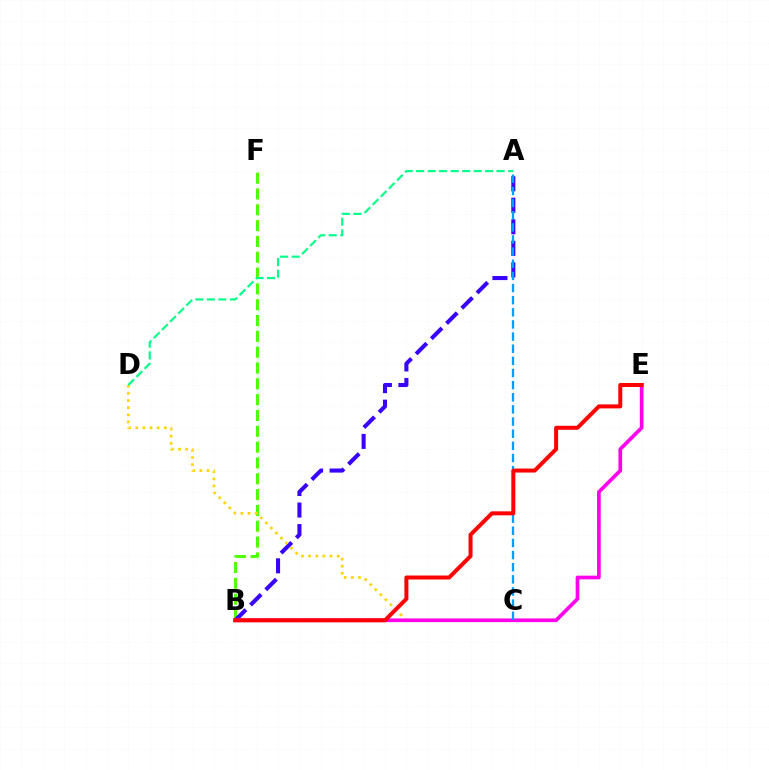{('B', 'F'): [{'color': '#4fff00', 'line_style': 'dashed', 'thickness': 2.15}], ('A', 'B'): [{'color': '#3700ff', 'line_style': 'dashed', 'thickness': 2.93}], ('C', 'D'): [{'color': '#ffd500', 'line_style': 'dotted', 'thickness': 1.94}], ('B', 'E'): [{'color': '#ff00ed', 'line_style': 'solid', 'thickness': 2.65}, {'color': '#ff0000', 'line_style': 'solid', 'thickness': 2.87}], ('A', 'D'): [{'color': '#00ff86', 'line_style': 'dashed', 'thickness': 1.56}], ('A', 'C'): [{'color': '#009eff', 'line_style': 'dashed', 'thickness': 1.65}]}